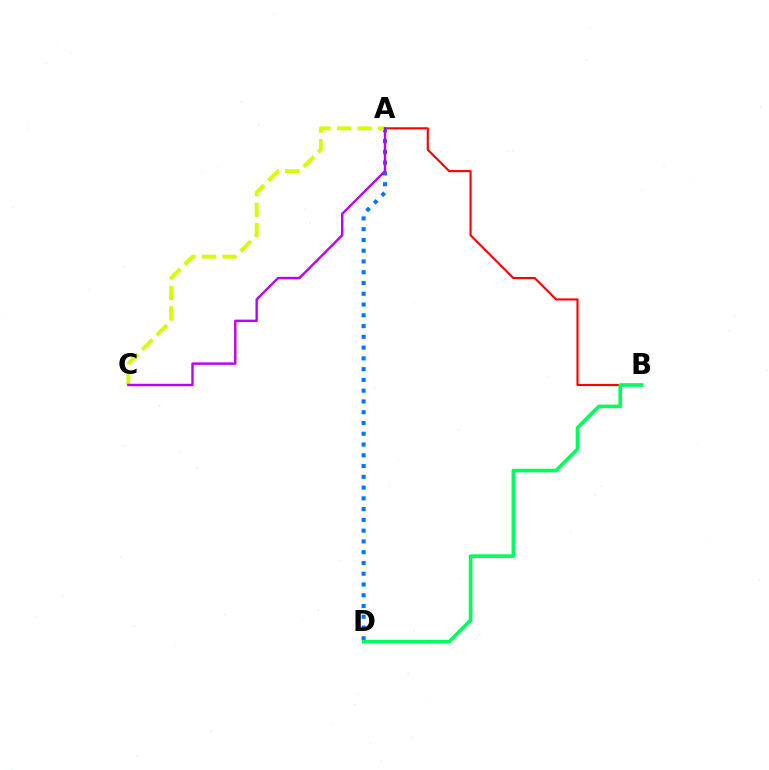{('A', 'B'): [{'color': '#ff0000', 'line_style': 'solid', 'thickness': 1.54}], ('A', 'D'): [{'color': '#0074ff', 'line_style': 'dotted', 'thickness': 2.93}], ('B', 'D'): [{'color': '#00ff5c', 'line_style': 'solid', 'thickness': 2.61}], ('A', 'C'): [{'color': '#d1ff00', 'line_style': 'dashed', 'thickness': 2.79}, {'color': '#b900ff', 'line_style': 'solid', 'thickness': 1.74}]}